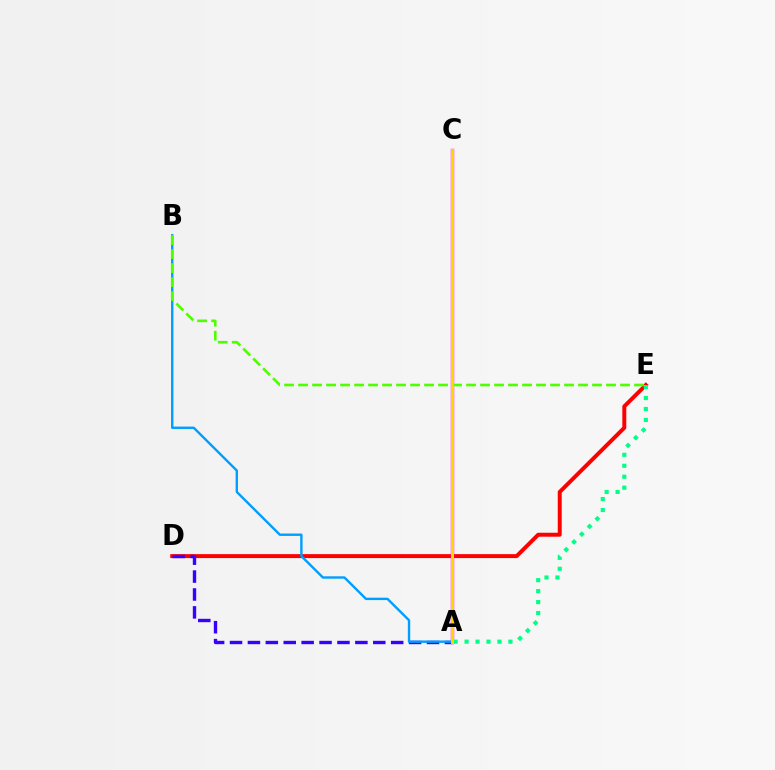{('D', 'E'): [{'color': '#ff0000', 'line_style': 'solid', 'thickness': 2.85}], ('A', 'C'): [{'color': '#ff00ed', 'line_style': 'solid', 'thickness': 2.44}, {'color': '#ffd500', 'line_style': 'solid', 'thickness': 2.14}], ('A', 'D'): [{'color': '#3700ff', 'line_style': 'dashed', 'thickness': 2.43}], ('A', 'B'): [{'color': '#009eff', 'line_style': 'solid', 'thickness': 1.72}], ('A', 'E'): [{'color': '#00ff86', 'line_style': 'dotted', 'thickness': 2.98}], ('B', 'E'): [{'color': '#4fff00', 'line_style': 'dashed', 'thickness': 1.9}]}